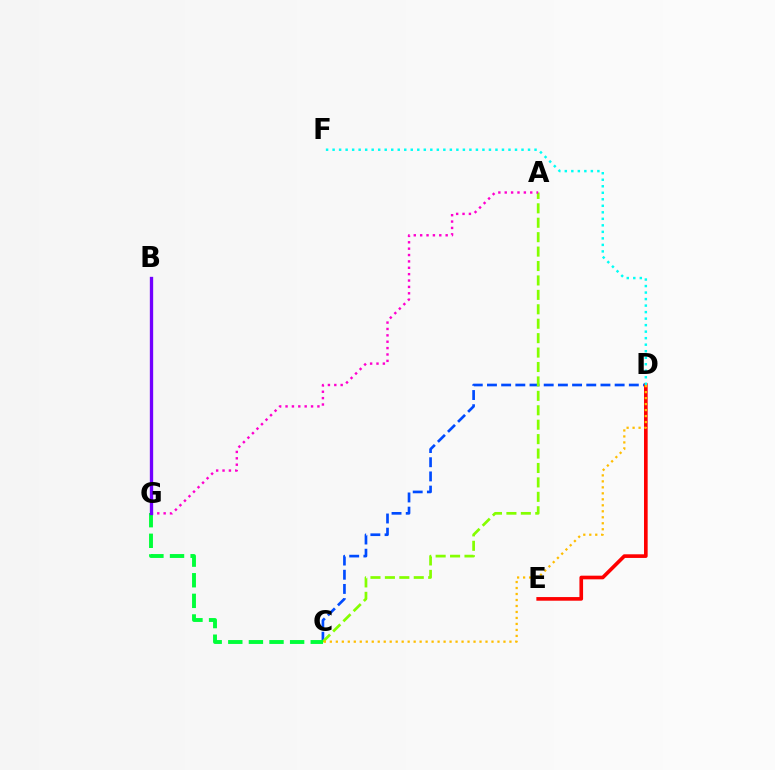{('C', 'D'): [{'color': '#004bff', 'line_style': 'dashed', 'thickness': 1.93}, {'color': '#ffbd00', 'line_style': 'dotted', 'thickness': 1.63}], ('A', 'C'): [{'color': '#84ff00', 'line_style': 'dashed', 'thickness': 1.96}], ('D', 'E'): [{'color': '#ff0000', 'line_style': 'solid', 'thickness': 2.63}], ('A', 'G'): [{'color': '#ff00cf', 'line_style': 'dotted', 'thickness': 1.73}], ('C', 'G'): [{'color': '#00ff39', 'line_style': 'dashed', 'thickness': 2.8}], ('B', 'G'): [{'color': '#7200ff', 'line_style': 'solid', 'thickness': 2.39}], ('D', 'F'): [{'color': '#00fff6', 'line_style': 'dotted', 'thickness': 1.77}]}